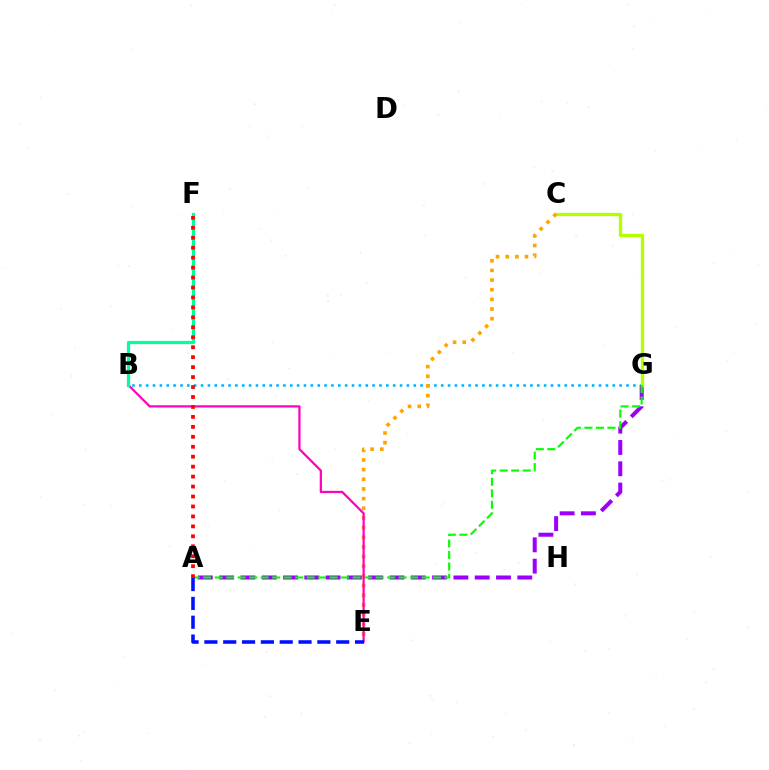{('B', 'G'): [{'color': '#00b5ff', 'line_style': 'dotted', 'thickness': 1.86}], ('A', 'G'): [{'color': '#9b00ff', 'line_style': 'dashed', 'thickness': 2.89}, {'color': '#08ff00', 'line_style': 'dashed', 'thickness': 1.56}], ('C', 'G'): [{'color': '#b3ff00', 'line_style': 'solid', 'thickness': 2.4}], ('C', 'E'): [{'color': '#ffa500', 'line_style': 'dotted', 'thickness': 2.63}], ('B', 'E'): [{'color': '#ff00bd', 'line_style': 'solid', 'thickness': 1.61}], ('A', 'E'): [{'color': '#0010ff', 'line_style': 'dashed', 'thickness': 2.56}], ('B', 'F'): [{'color': '#00ff9d', 'line_style': 'solid', 'thickness': 2.31}], ('A', 'F'): [{'color': '#ff0000', 'line_style': 'dotted', 'thickness': 2.7}]}